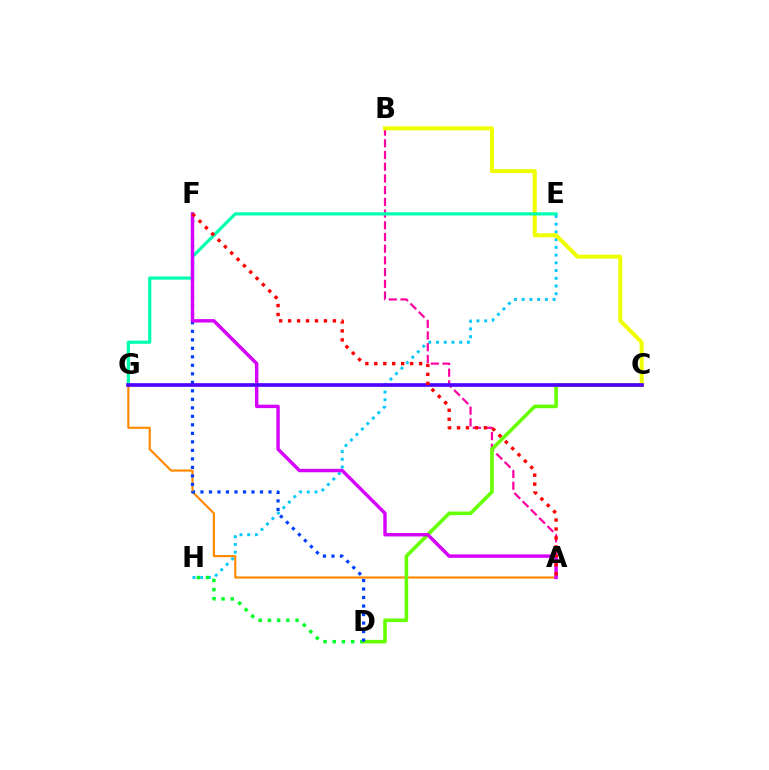{('E', 'H'): [{'color': '#00c7ff', 'line_style': 'dotted', 'thickness': 2.1}], ('D', 'H'): [{'color': '#00ff27', 'line_style': 'dotted', 'thickness': 2.5}], ('A', 'G'): [{'color': '#ff8800', 'line_style': 'solid', 'thickness': 1.56}], ('A', 'B'): [{'color': '#ff00a0', 'line_style': 'dashed', 'thickness': 1.59}], ('C', 'D'): [{'color': '#66ff00', 'line_style': 'solid', 'thickness': 2.58}], ('B', 'C'): [{'color': '#eeff00', 'line_style': 'solid', 'thickness': 2.87}], ('E', 'G'): [{'color': '#00ffaf', 'line_style': 'solid', 'thickness': 2.3}], ('D', 'F'): [{'color': '#003fff', 'line_style': 'dotted', 'thickness': 2.31}], ('A', 'F'): [{'color': '#d600ff', 'line_style': 'solid', 'thickness': 2.46}, {'color': '#ff0000', 'line_style': 'dotted', 'thickness': 2.43}], ('C', 'G'): [{'color': '#4f00ff', 'line_style': 'solid', 'thickness': 2.63}]}